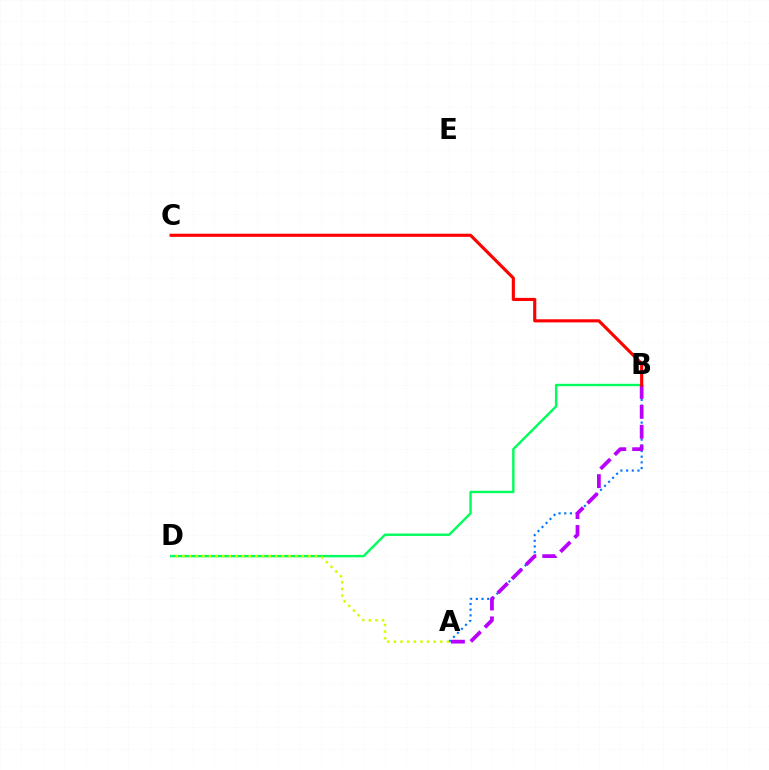{('A', 'B'): [{'color': '#0074ff', 'line_style': 'dotted', 'thickness': 1.54}, {'color': '#b900ff', 'line_style': 'dashed', 'thickness': 2.7}], ('B', 'D'): [{'color': '#00ff5c', 'line_style': 'solid', 'thickness': 1.73}], ('A', 'D'): [{'color': '#d1ff00', 'line_style': 'dotted', 'thickness': 1.8}], ('B', 'C'): [{'color': '#ff0000', 'line_style': 'solid', 'thickness': 2.25}]}